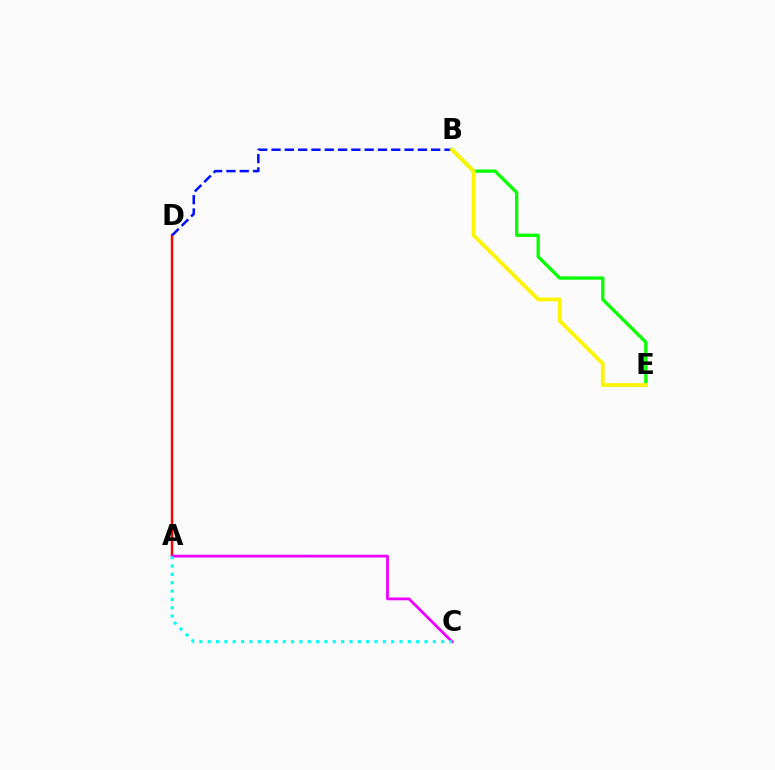{('A', 'D'): [{'color': '#ff0000', 'line_style': 'solid', 'thickness': 1.75}], ('B', 'D'): [{'color': '#0010ff', 'line_style': 'dashed', 'thickness': 1.81}], ('A', 'C'): [{'color': '#ee00ff', 'line_style': 'solid', 'thickness': 2.02}, {'color': '#00fff6', 'line_style': 'dotted', 'thickness': 2.27}], ('B', 'E'): [{'color': '#08ff00', 'line_style': 'solid', 'thickness': 2.38}, {'color': '#fcf500', 'line_style': 'solid', 'thickness': 2.71}]}